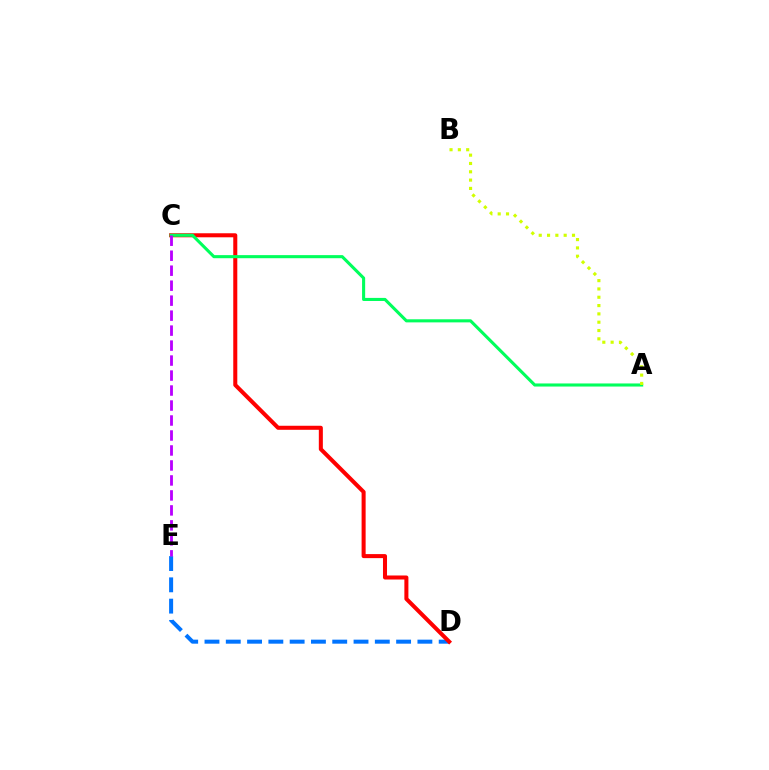{('D', 'E'): [{'color': '#0074ff', 'line_style': 'dashed', 'thickness': 2.89}], ('C', 'D'): [{'color': '#ff0000', 'line_style': 'solid', 'thickness': 2.91}], ('A', 'C'): [{'color': '#00ff5c', 'line_style': 'solid', 'thickness': 2.22}], ('A', 'B'): [{'color': '#d1ff00', 'line_style': 'dotted', 'thickness': 2.26}], ('C', 'E'): [{'color': '#b900ff', 'line_style': 'dashed', 'thickness': 2.04}]}